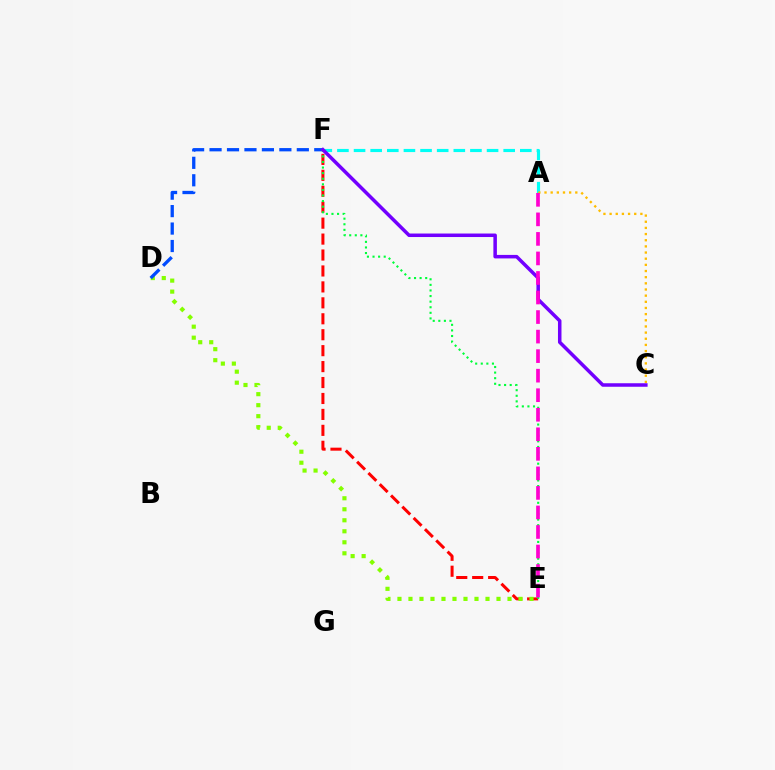{('A', 'F'): [{'color': '#00fff6', 'line_style': 'dashed', 'thickness': 2.26}], ('E', 'F'): [{'color': '#ff0000', 'line_style': 'dashed', 'thickness': 2.17}, {'color': '#00ff39', 'line_style': 'dotted', 'thickness': 1.52}], ('A', 'C'): [{'color': '#ffbd00', 'line_style': 'dotted', 'thickness': 1.67}], ('D', 'E'): [{'color': '#84ff00', 'line_style': 'dotted', 'thickness': 2.99}], ('D', 'F'): [{'color': '#004bff', 'line_style': 'dashed', 'thickness': 2.37}], ('C', 'F'): [{'color': '#7200ff', 'line_style': 'solid', 'thickness': 2.53}], ('A', 'E'): [{'color': '#ff00cf', 'line_style': 'dashed', 'thickness': 2.65}]}